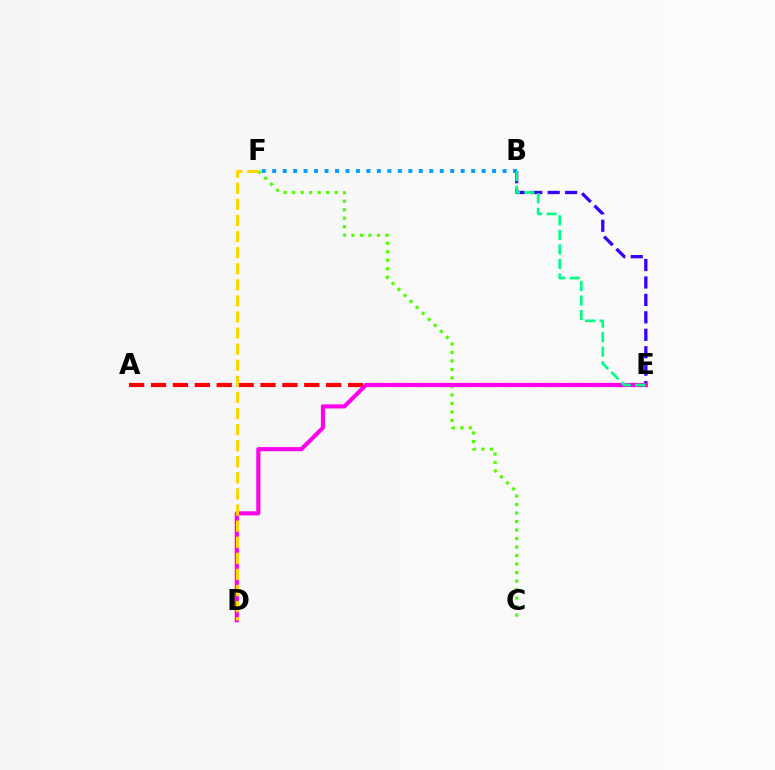{('B', 'F'): [{'color': '#009eff', 'line_style': 'dotted', 'thickness': 2.85}], ('A', 'E'): [{'color': '#ff0000', 'line_style': 'dashed', 'thickness': 2.97}], ('C', 'F'): [{'color': '#4fff00', 'line_style': 'dotted', 'thickness': 2.31}], ('B', 'E'): [{'color': '#3700ff', 'line_style': 'dashed', 'thickness': 2.37}, {'color': '#00ff86', 'line_style': 'dashed', 'thickness': 1.97}], ('D', 'E'): [{'color': '#ff00ed', 'line_style': 'solid', 'thickness': 2.96}], ('D', 'F'): [{'color': '#ffd500', 'line_style': 'dashed', 'thickness': 2.19}]}